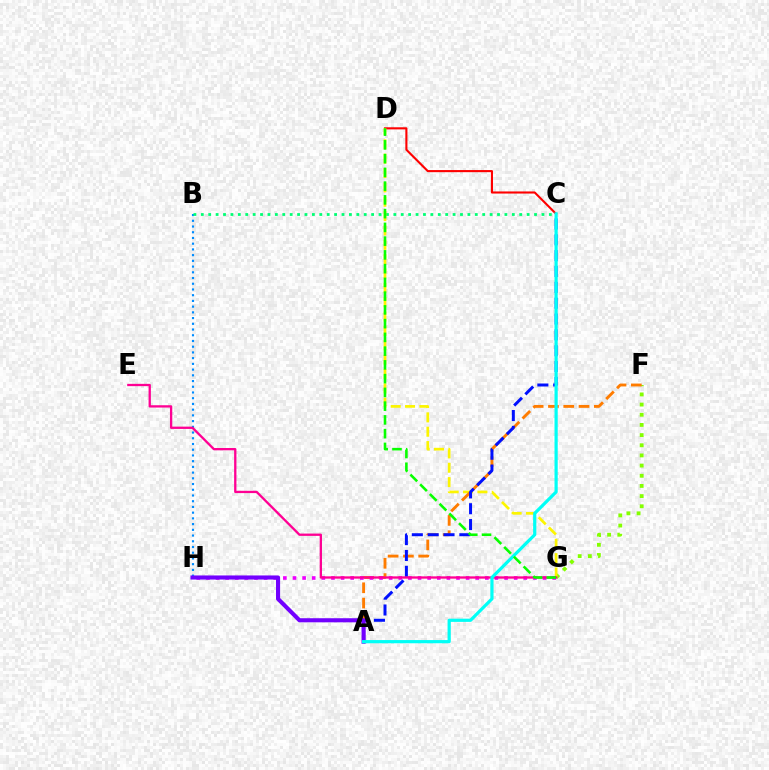{('C', 'D'): [{'color': '#ff0000', 'line_style': 'solid', 'thickness': 1.51}], ('B', 'H'): [{'color': '#008cff', 'line_style': 'dotted', 'thickness': 1.55}], ('B', 'C'): [{'color': '#00ff74', 'line_style': 'dotted', 'thickness': 2.01}], ('F', 'G'): [{'color': '#84ff00', 'line_style': 'dotted', 'thickness': 2.76}], ('D', 'G'): [{'color': '#fcf500', 'line_style': 'dashed', 'thickness': 1.95}, {'color': '#08ff00', 'line_style': 'dashed', 'thickness': 1.87}], ('A', 'F'): [{'color': '#ff7c00', 'line_style': 'dashed', 'thickness': 2.08}], ('A', 'C'): [{'color': '#0010ff', 'line_style': 'dashed', 'thickness': 2.15}, {'color': '#00fff6', 'line_style': 'solid', 'thickness': 2.3}], ('G', 'H'): [{'color': '#ee00ff', 'line_style': 'dotted', 'thickness': 2.61}], ('E', 'G'): [{'color': '#ff0094', 'line_style': 'solid', 'thickness': 1.66}], ('A', 'H'): [{'color': '#7200ff', 'line_style': 'solid', 'thickness': 2.95}]}